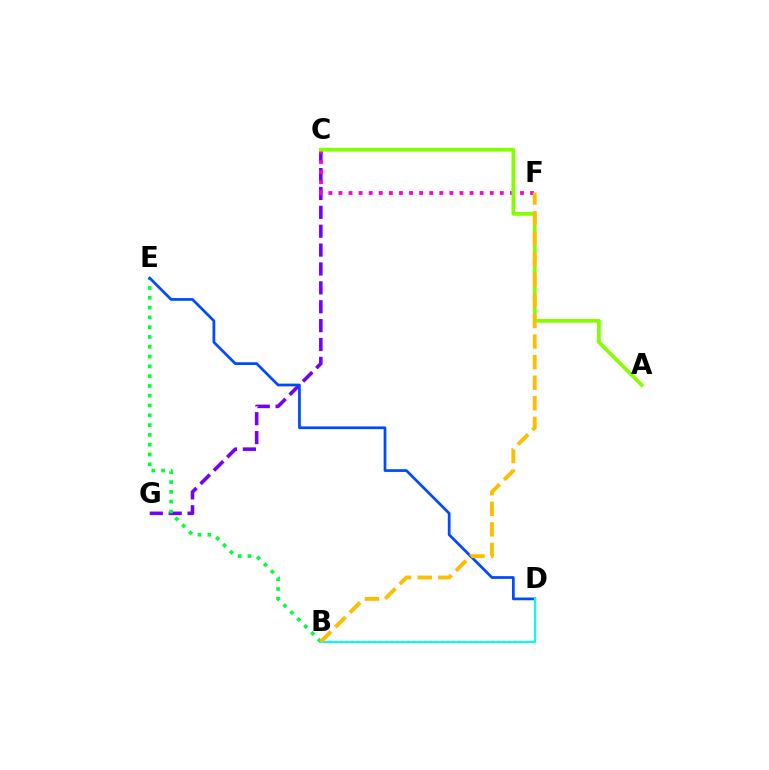{('C', 'G'): [{'color': '#7200ff', 'line_style': 'dashed', 'thickness': 2.57}], ('B', 'D'): [{'color': '#ff0000', 'line_style': 'dotted', 'thickness': 1.52}, {'color': '#00fff6', 'line_style': 'solid', 'thickness': 1.54}], ('C', 'F'): [{'color': '#ff00cf', 'line_style': 'dotted', 'thickness': 2.74}], ('B', 'E'): [{'color': '#00ff39', 'line_style': 'dotted', 'thickness': 2.66}], ('D', 'E'): [{'color': '#004bff', 'line_style': 'solid', 'thickness': 1.97}], ('A', 'C'): [{'color': '#84ff00', 'line_style': 'solid', 'thickness': 2.68}], ('B', 'F'): [{'color': '#ffbd00', 'line_style': 'dashed', 'thickness': 2.79}]}